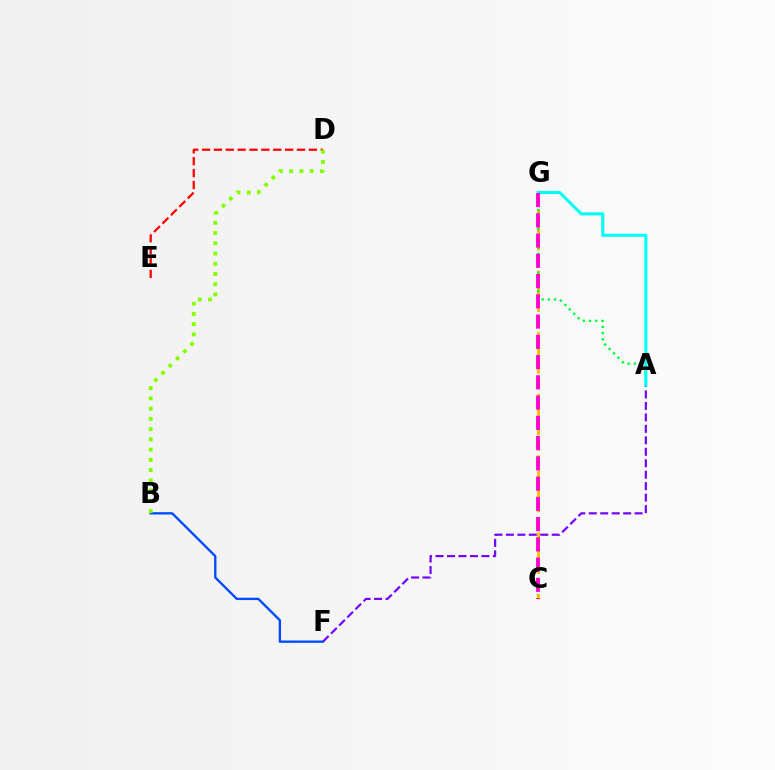{('A', 'F'): [{'color': '#7200ff', 'line_style': 'dashed', 'thickness': 1.56}], ('D', 'E'): [{'color': '#ff0000', 'line_style': 'dashed', 'thickness': 1.61}], ('B', 'F'): [{'color': '#004bff', 'line_style': 'solid', 'thickness': 1.69}], ('C', 'G'): [{'color': '#ffbd00', 'line_style': 'dashed', 'thickness': 2.09}, {'color': '#ff00cf', 'line_style': 'dashed', 'thickness': 2.75}], ('A', 'G'): [{'color': '#00ff39', 'line_style': 'dotted', 'thickness': 1.7}, {'color': '#00fff6', 'line_style': 'solid', 'thickness': 2.21}], ('B', 'D'): [{'color': '#84ff00', 'line_style': 'dotted', 'thickness': 2.78}]}